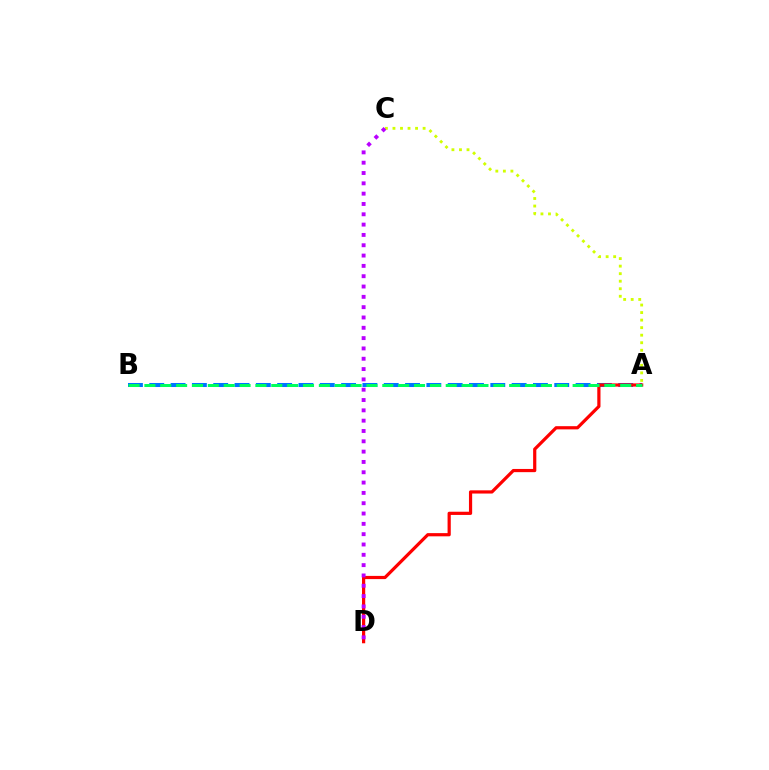{('A', 'B'): [{'color': '#0074ff', 'line_style': 'dashed', 'thickness': 2.9}, {'color': '#00ff5c', 'line_style': 'dashed', 'thickness': 2.15}], ('A', 'D'): [{'color': '#ff0000', 'line_style': 'solid', 'thickness': 2.31}], ('A', 'C'): [{'color': '#d1ff00', 'line_style': 'dotted', 'thickness': 2.05}], ('C', 'D'): [{'color': '#b900ff', 'line_style': 'dotted', 'thickness': 2.8}]}